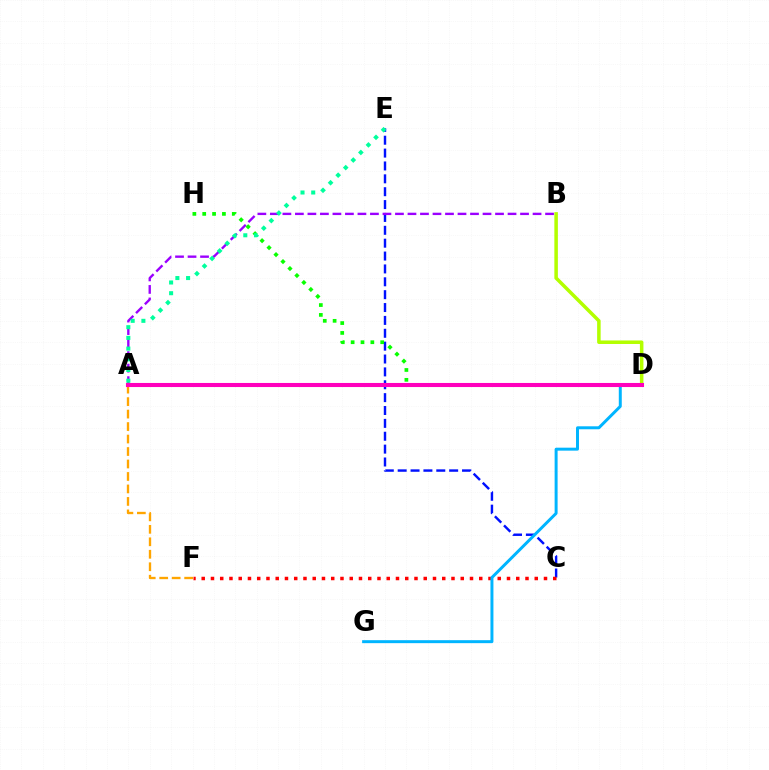{('C', 'E'): [{'color': '#0010ff', 'line_style': 'dashed', 'thickness': 1.75}], ('A', 'B'): [{'color': '#9b00ff', 'line_style': 'dashed', 'thickness': 1.7}], ('D', 'H'): [{'color': '#08ff00', 'line_style': 'dotted', 'thickness': 2.68}], ('A', 'E'): [{'color': '#00ff9d', 'line_style': 'dotted', 'thickness': 2.91}], ('B', 'D'): [{'color': '#b3ff00', 'line_style': 'solid', 'thickness': 2.54}], ('C', 'F'): [{'color': '#ff0000', 'line_style': 'dotted', 'thickness': 2.51}], ('A', 'F'): [{'color': '#ffa500', 'line_style': 'dashed', 'thickness': 1.69}], ('D', 'G'): [{'color': '#00b5ff', 'line_style': 'solid', 'thickness': 2.14}], ('A', 'D'): [{'color': '#ff00bd', 'line_style': 'solid', 'thickness': 2.94}]}